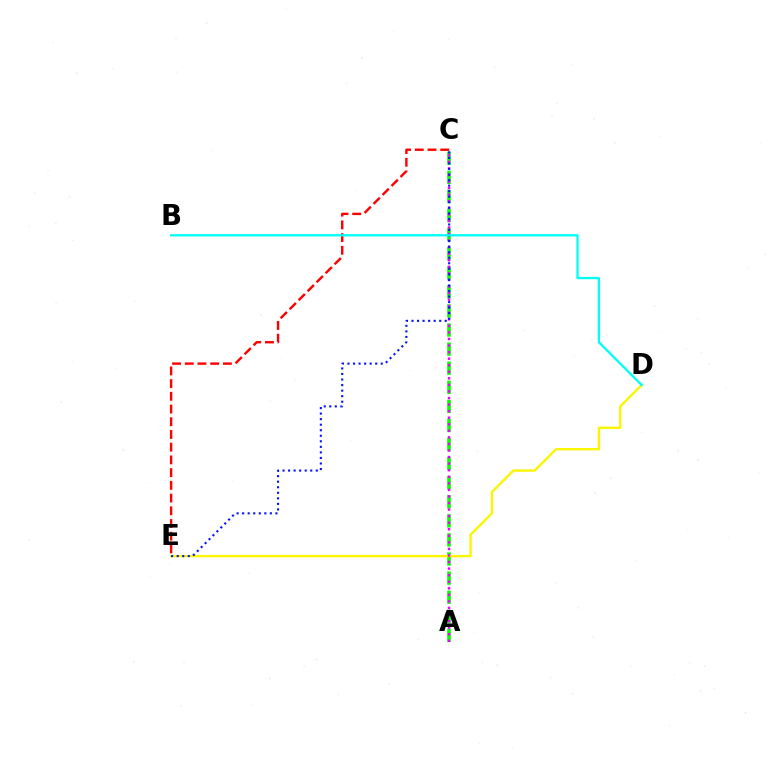{('A', 'C'): [{'color': '#08ff00', 'line_style': 'dashed', 'thickness': 2.59}, {'color': '#ee00ff', 'line_style': 'dotted', 'thickness': 1.78}], ('D', 'E'): [{'color': '#fcf500', 'line_style': 'solid', 'thickness': 1.69}], ('C', 'E'): [{'color': '#ff0000', 'line_style': 'dashed', 'thickness': 1.73}, {'color': '#0010ff', 'line_style': 'dotted', 'thickness': 1.51}], ('B', 'D'): [{'color': '#00fff6', 'line_style': 'solid', 'thickness': 1.66}]}